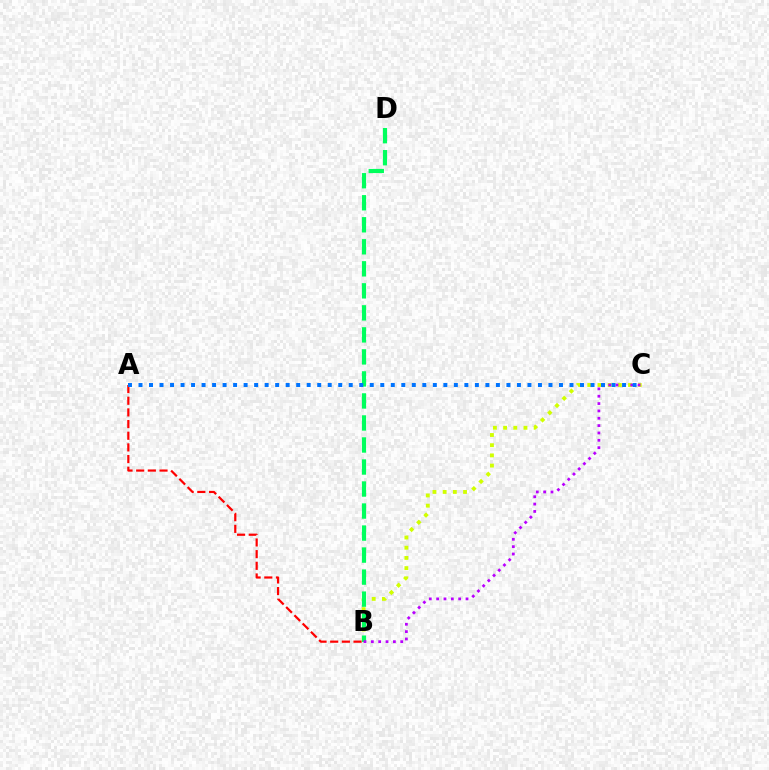{('B', 'C'): [{'color': '#d1ff00', 'line_style': 'dotted', 'thickness': 2.77}, {'color': '#b900ff', 'line_style': 'dotted', 'thickness': 2.0}], ('B', 'D'): [{'color': '#00ff5c', 'line_style': 'dashed', 'thickness': 2.99}], ('A', 'B'): [{'color': '#ff0000', 'line_style': 'dashed', 'thickness': 1.58}], ('A', 'C'): [{'color': '#0074ff', 'line_style': 'dotted', 'thickness': 2.86}]}